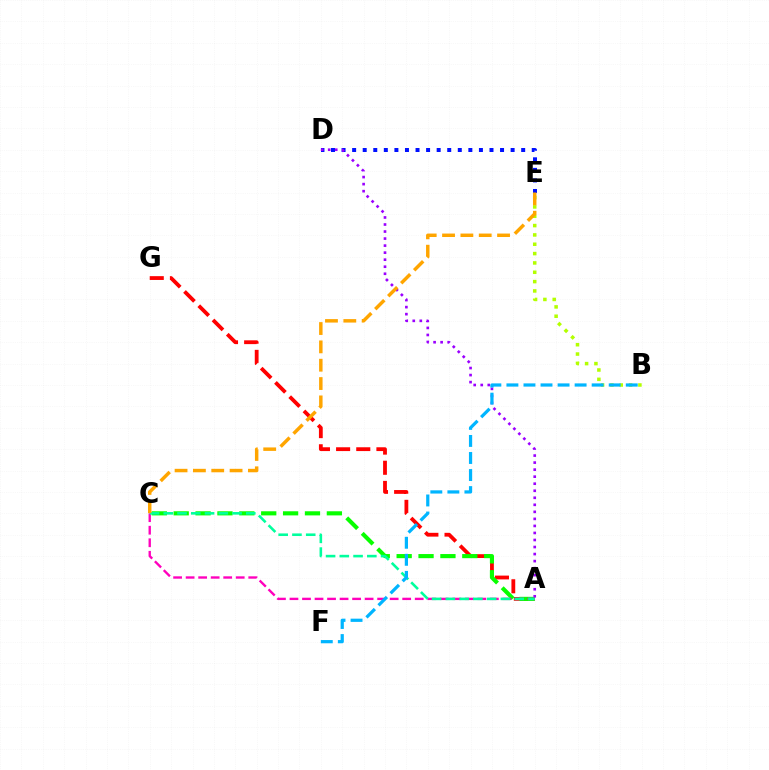{('A', 'G'): [{'color': '#ff0000', 'line_style': 'dashed', 'thickness': 2.74}], ('A', 'C'): [{'color': '#08ff00', 'line_style': 'dashed', 'thickness': 2.97}, {'color': '#ff00bd', 'line_style': 'dashed', 'thickness': 1.7}, {'color': '#00ff9d', 'line_style': 'dashed', 'thickness': 1.87}], ('B', 'E'): [{'color': '#b3ff00', 'line_style': 'dotted', 'thickness': 2.54}], ('D', 'E'): [{'color': '#0010ff', 'line_style': 'dotted', 'thickness': 2.87}], ('A', 'D'): [{'color': '#9b00ff', 'line_style': 'dotted', 'thickness': 1.91}], ('B', 'F'): [{'color': '#00b5ff', 'line_style': 'dashed', 'thickness': 2.32}], ('C', 'E'): [{'color': '#ffa500', 'line_style': 'dashed', 'thickness': 2.49}]}